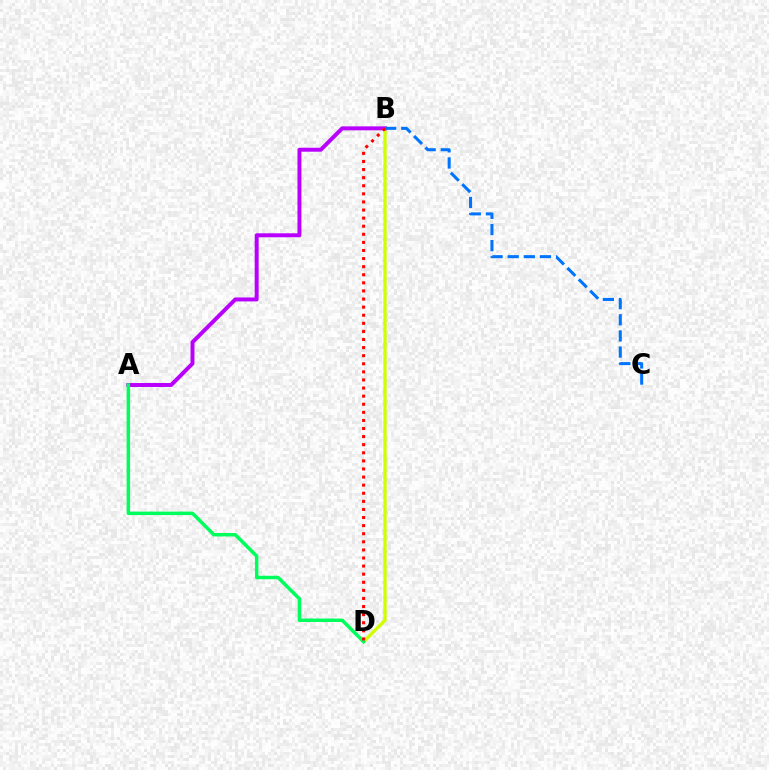{('B', 'D'): [{'color': '#d1ff00', 'line_style': 'solid', 'thickness': 2.39}, {'color': '#ff0000', 'line_style': 'dotted', 'thickness': 2.2}], ('A', 'B'): [{'color': '#b900ff', 'line_style': 'solid', 'thickness': 2.85}], ('A', 'D'): [{'color': '#00ff5c', 'line_style': 'solid', 'thickness': 2.51}], ('B', 'C'): [{'color': '#0074ff', 'line_style': 'dashed', 'thickness': 2.19}]}